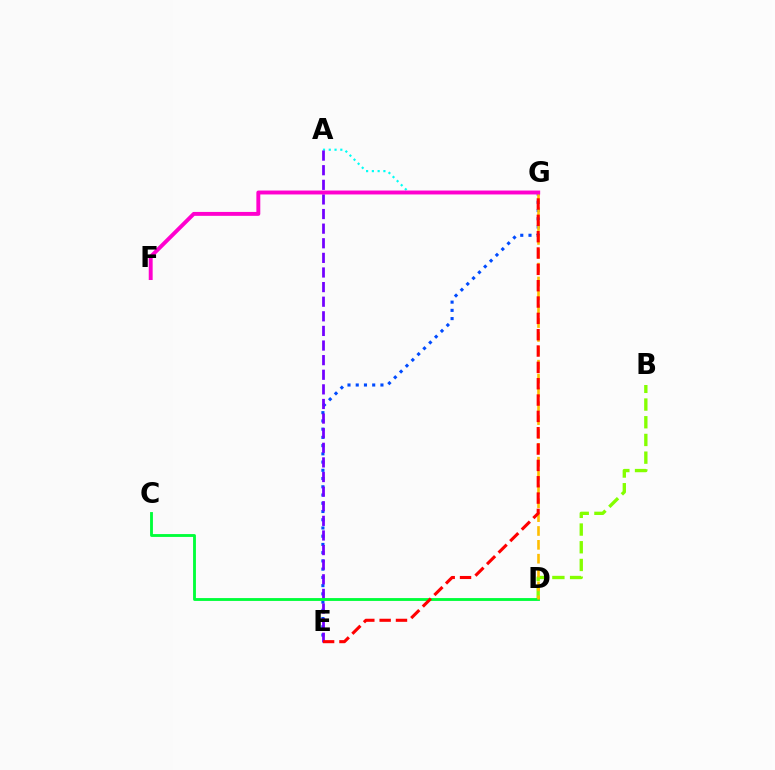{('A', 'G'): [{'color': '#00fff6', 'line_style': 'dotted', 'thickness': 1.57}], ('B', 'D'): [{'color': '#84ff00', 'line_style': 'dashed', 'thickness': 2.4}], ('E', 'G'): [{'color': '#004bff', 'line_style': 'dotted', 'thickness': 2.24}, {'color': '#ff0000', 'line_style': 'dashed', 'thickness': 2.22}], ('A', 'E'): [{'color': '#7200ff', 'line_style': 'dashed', 'thickness': 1.98}], ('C', 'D'): [{'color': '#00ff39', 'line_style': 'solid', 'thickness': 2.05}], ('D', 'G'): [{'color': '#ffbd00', 'line_style': 'dashed', 'thickness': 1.88}], ('F', 'G'): [{'color': '#ff00cf', 'line_style': 'solid', 'thickness': 2.82}]}